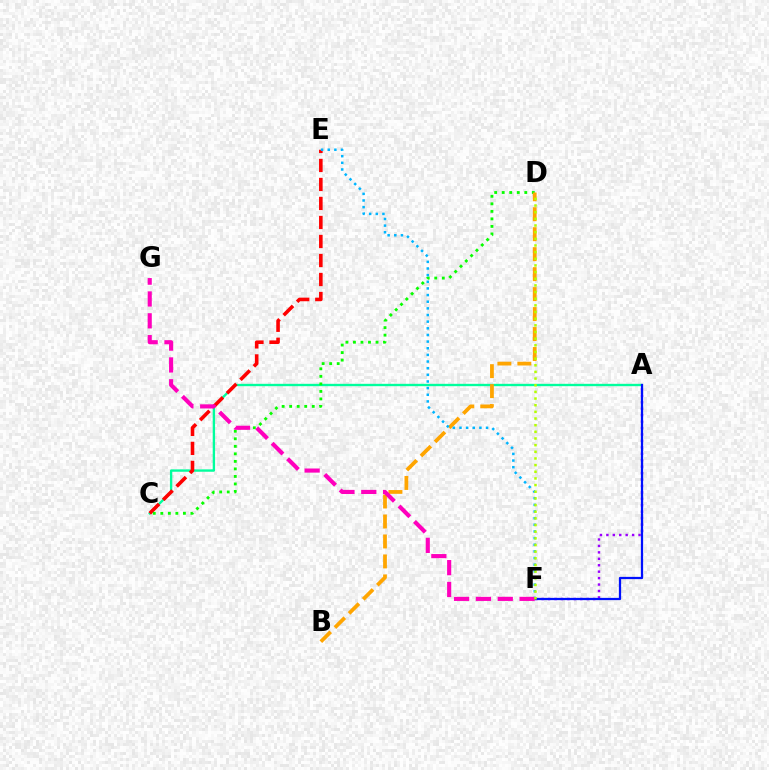{('A', 'C'): [{'color': '#00ff9d', 'line_style': 'solid', 'thickness': 1.7}], ('A', 'F'): [{'color': '#9b00ff', 'line_style': 'dotted', 'thickness': 1.75}, {'color': '#0010ff', 'line_style': 'solid', 'thickness': 1.62}], ('C', 'E'): [{'color': '#ff0000', 'line_style': 'dashed', 'thickness': 2.58}], ('C', 'D'): [{'color': '#08ff00', 'line_style': 'dotted', 'thickness': 2.04}], ('B', 'D'): [{'color': '#ffa500', 'line_style': 'dashed', 'thickness': 2.71}], ('E', 'F'): [{'color': '#00b5ff', 'line_style': 'dotted', 'thickness': 1.81}], ('F', 'G'): [{'color': '#ff00bd', 'line_style': 'dashed', 'thickness': 2.97}], ('D', 'F'): [{'color': '#b3ff00', 'line_style': 'dotted', 'thickness': 1.81}]}